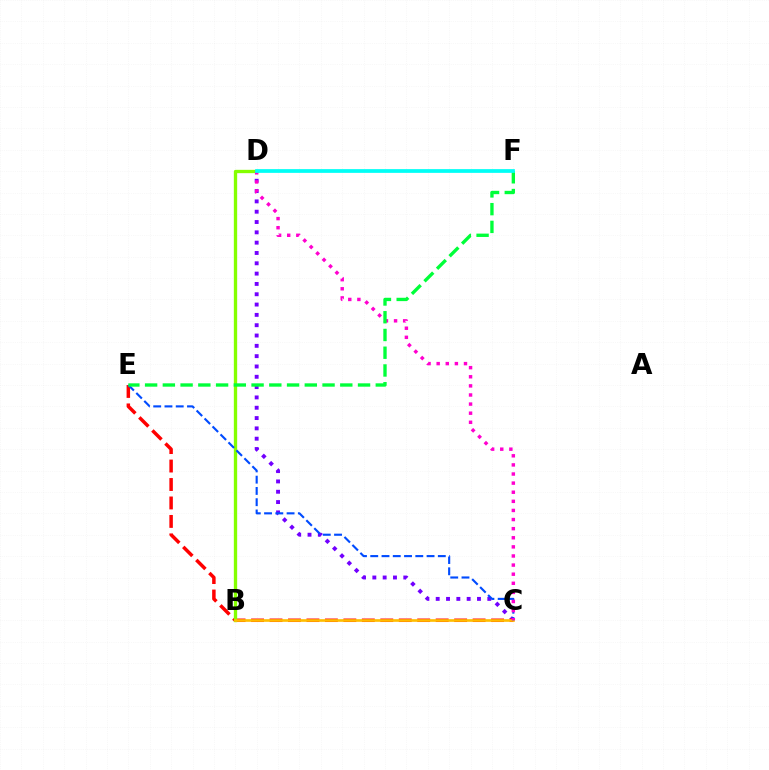{('C', 'D'): [{'color': '#7200ff', 'line_style': 'dotted', 'thickness': 2.8}, {'color': '#ff00cf', 'line_style': 'dotted', 'thickness': 2.47}], ('C', 'E'): [{'color': '#ff0000', 'line_style': 'dashed', 'thickness': 2.51}, {'color': '#004bff', 'line_style': 'dashed', 'thickness': 1.53}], ('B', 'D'): [{'color': '#84ff00', 'line_style': 'solid', 'thickness': 2.4}], ('B', 'C'): [{'color': '#ffbd00', 'line_style': 'solid', 'thickness': 1.91}], ('E', 'F'): [{'color': '#00ff39', 'line_style': 'dashed', 'thickness': 2.41}], ('D', 'F'): [{'color': '#00fff6', 'line_style': 'solid', 'thickness': 2.69}]}